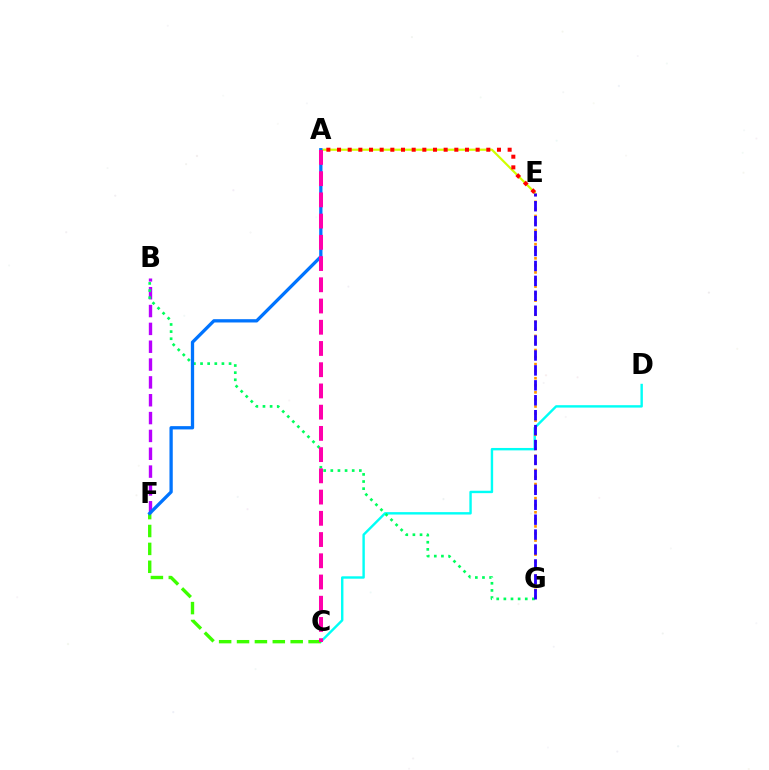{('B', 'F'): [{'color': '#b900ff', 'line_style': 'dashed', 'thickness': 2.42}], ('C', 'D'): [{'color': '#00fff6', 'line_style': 'solid', 'thickness': 1.74}], ('B', 'G'): [{'color': '#00ff5c', 'line_style': 'dotted', 'thickness': 1.94}], ('C', 'F'): [{'color': '#3dff00', 'line_style': 'dashed', 'thickness': 2.43}], ('A', 'E'): [{'color': '#d1ff00', 'line_style': 'solid', 'thickness': 1.57}, {'color': '#ff0000', 'line_style': 'dotted', 'thickness': 2.9}], ('A', 'F'): [{'color': '#0074ff', 'line_style': 'solid', 'thickness': 2.37}], ('E', 'G'): [{'color': '#ff9400', 'line_style': 'dotted', 'thickness': 1.92}, {'color': '#2500ff', 'line_style': 'dashed', 'thickness': 2.03}], ('A', 'C'): [{'color': '#ff00ac', 'line_style': 'dashed', 'thickness': 2.88}]}